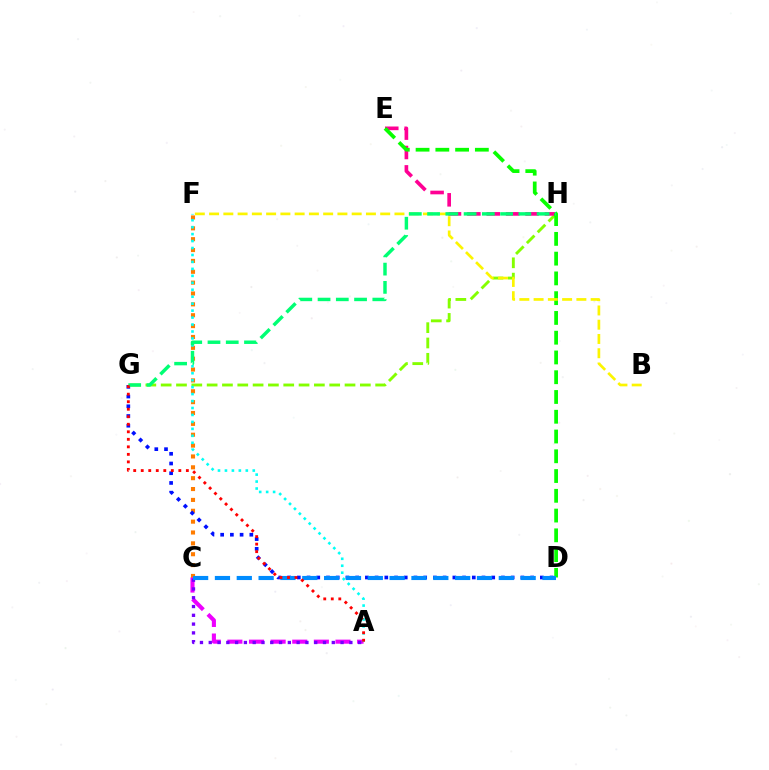{('G', 'H'): [{'color': '#84ff00', 'line_style': 'dashed', 'thickness': 2.08}, {'color': '#00ff74', 'line_style': 'dashed', 'thickness': 2.48}], ('E', 'H'): [{'color': '#ff0094', 'line_style': 'dashed', 'thickness': 2.63}], ('C', 'F'): [{'color': '#ff7c00', 'line_style': 'dotted', 'thickness': 2.95}], ('D', 'G'): [{'color': '#0010ff', 'line_style': 'dotted', 'thickness': 2.64}], ('D', 'E'): [{'color': '#08ff00', 'line_style': 'dashed', 'thickness': 2.68}], ('A', 'C'): [{'color': '#ee00ff', 'line_style': 'dashed', 'thickness': 2.94}, {'color': '#7200ff', 'line_style': 'dotted', 'thickness': 2.39}], ('A', 'F'): [{'color': '#00fff6', 'line_style': 'dotted', 'thickness': 1.89}], ('B', 'F'): [{'color': '#fcf500', 'line_style': 'dashed', 'thickness': 1.94}], ('C', 'D'): [{'color': '#008cff', 'line_style': 'dashed', 'thickness': 2.97}], ('A', 'G'): [{'color': '#ff0000', 'line_style': 'dotted', 'thickness': 2.04}]}